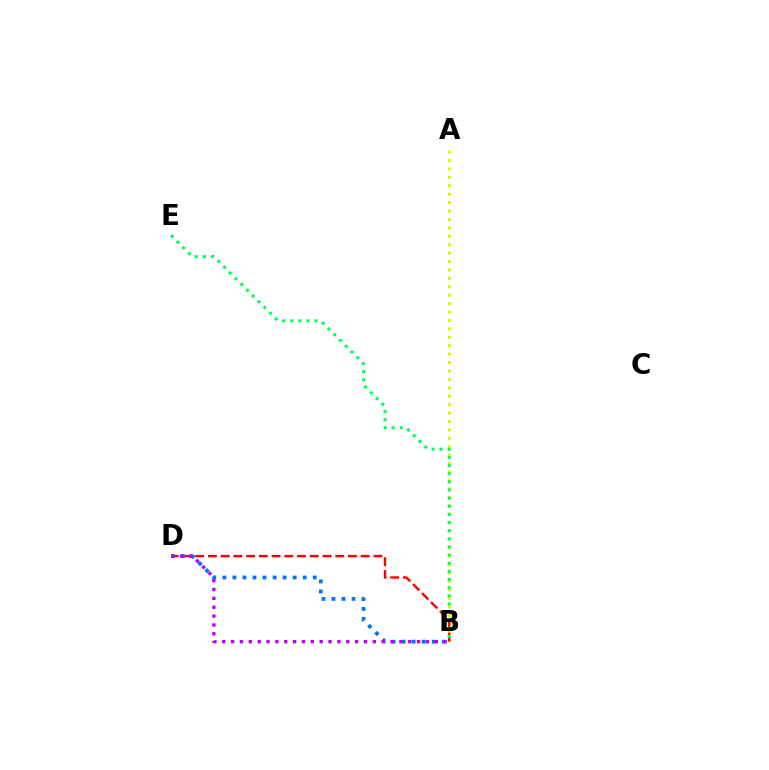{('A', 'B'): [{'color': '#d1ff00', 'line_style': 'dotted', 'thickness': 2.29}], ('B', 'D'): [{'color': '#ff0000', 'line_style': 'dashed', 'thickness': 1.73}, {'color': '#0074ff', 'line_style': 'dotted', 'thickness': 2.73}, {'color': '#b900ff', 'line_style': 'dotted', 'thickness': 2.41}], ('B', 'E'): [{'color': '#00ff5c', 'line_style': 'dotted', 'thickness': 2.21}]}